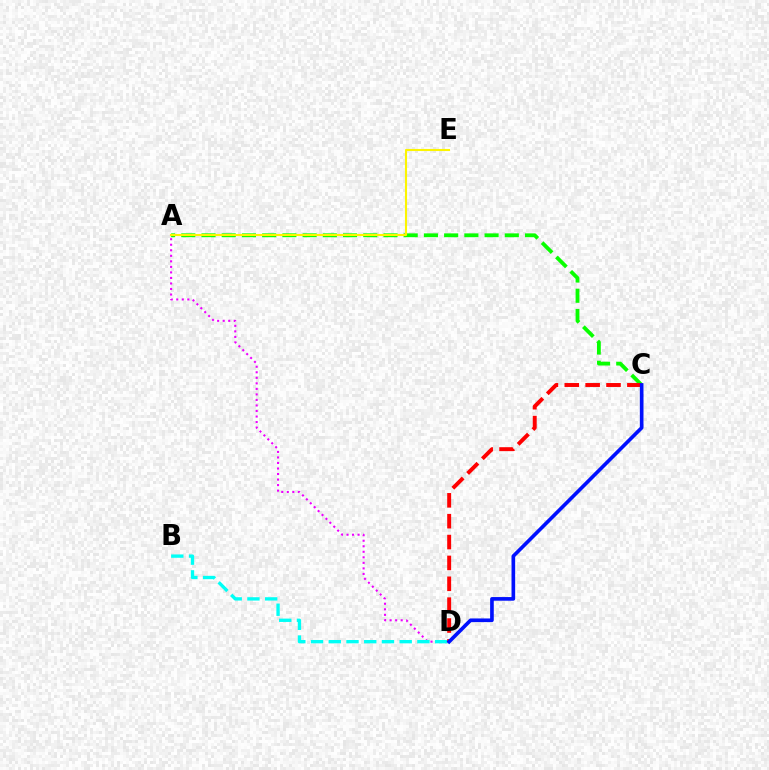{('A', 'D'): [{'color': '#ee00ff', 'line_style': 'dotted', 'thickness': 1.5}], ('B', 'D'): [{'color': '#00fff6', 'line_style': 'dashed', 'thickness': 2.41}], ('A', 'C'): [{'color': '#08ff00', 'line_style': 'dashed', 'thickness': 2.75}], ('A', 'E'): [{'color': '#fcf500', 'line_style': 'solid', 'thickness': 1.52}], ('C', 'D'): [{'color': '#ff0000', 'line_style': 'dashed', 'thickness': 2.83}, {'color': '#0010ff', 'line_style': 'solid', 'thickness': 2.63}]}